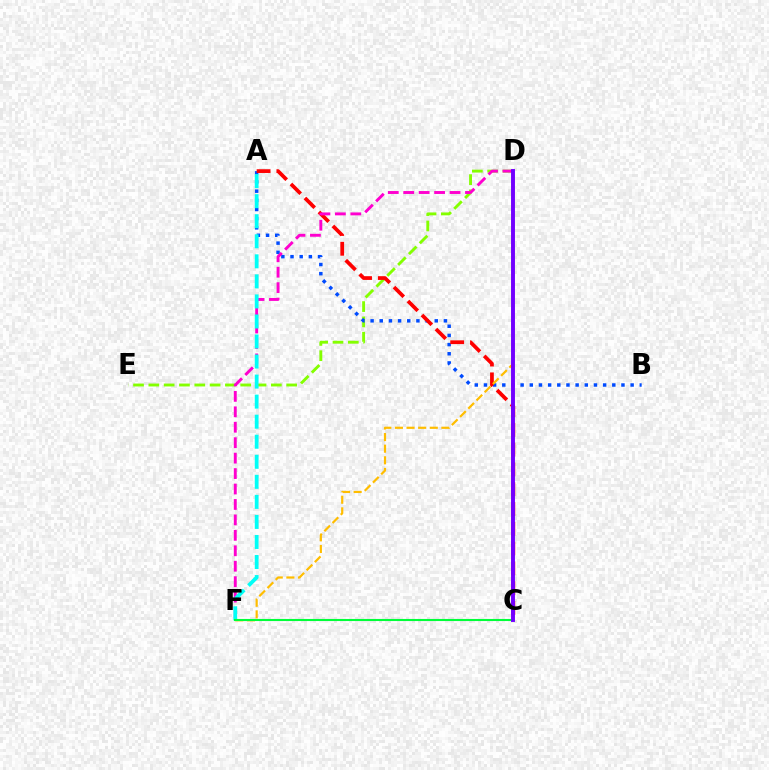{('D', 'E'): [{'color': '#84ff00', 'line_style': 'dashed', 'thickness': 2.08}], ('A', 'B'): [{'color': '#004bff', 'line_style': 'dotted', 'thickness': 2.49}], ('A', 'C'): [{'color': '#ff0000', 'line_style': 'dashed', 'thickness': 2.69}], ('D', 'F'): [{'color': '#ffbd00', 'line_style': 'dashed', 'thickness': 1.58}, {'color': '#ff00cf', 'line_style': 'dashed', 'thickness': 2.1}], ('A', 'F'): [{'color': '#00fff6', 'line_style': 'dashed', 'thickness': 2.72}], ('C', 'F'): [{'color': '#00ff39', 'line_style': 'solid', 'thickness': 1.51}], ('C', 'D'): [{'color': '#7200ff', 'line_style': 'solid', 'thickness': 2.82}]}